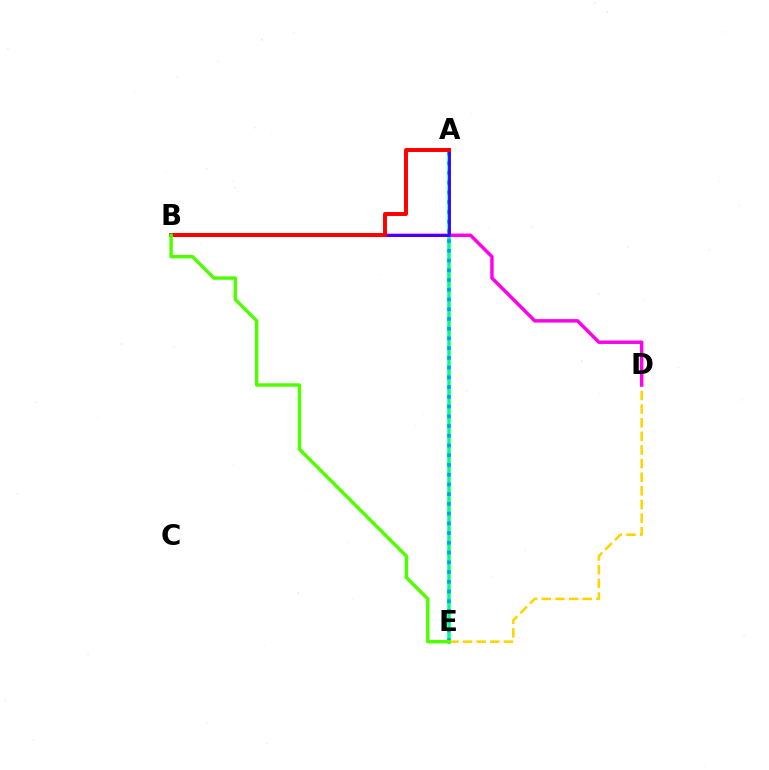{('A', 'E'): [{'color': '#00ff86', 'line_style': 'solid', 'thickness': 2.53}, {'color': '#009eff', 'line_style': 'dotted', 'thickness': 2.64}], ('D', 'E'): [{'color': '#ffd500', 'line_style': 'dashed', 'thickness': 1.85}], ('B', 'D'): [{'color': '#ff00ed', 'line_style': 'solid', 'thickness': 2.48}], ('A', 'B'): [{'color': '#3700ff', 'line_style': 'solid', 'thickness': 1.97}, {'color': '#ff0000', 'line_style': 'solid', 'thickness': 2.84}], ('B', 'E'): [{'color': '#4fff00', 'line_style': 'solid', 'thickness': 2.47}]}